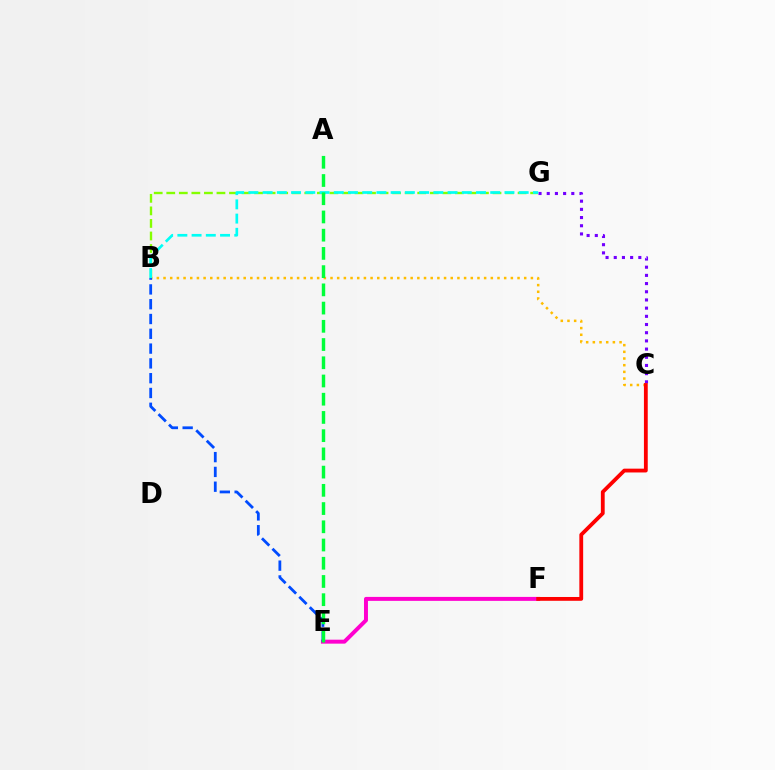{('E', 'F'): [{'color': '#ff00cf', 'line_style': 'solid', 'thickness': 2.85}], ('B', 'C'): [{'color': '#ffbd00', 'line_style': 'dotted', 'thickness': 1.81}], ('C', 'G'): [{'color': '#7200ff', 'line_style': 'dotted', 'thickness': 2.22}], ('B', 'E'): [{'color': '#004bff', 'line_style': 'dashed', 'thickness': 2.01}], ('B', 'G'): [{'color': '#84ff00', 'line_style': 'dashed', 'thickness': 1.7}, {'color': '#00fff6', 'line_style': 'dashed', 'thickness': 1.93}], ('C', 'F'): [{'color': '#ff0000', 'line_style': 'solid', 'thickness': 2.74}], ('A', 'E'): [{'color': '#00ff39', 'line_style': 'dashed', 'thickness': 2.48}]}